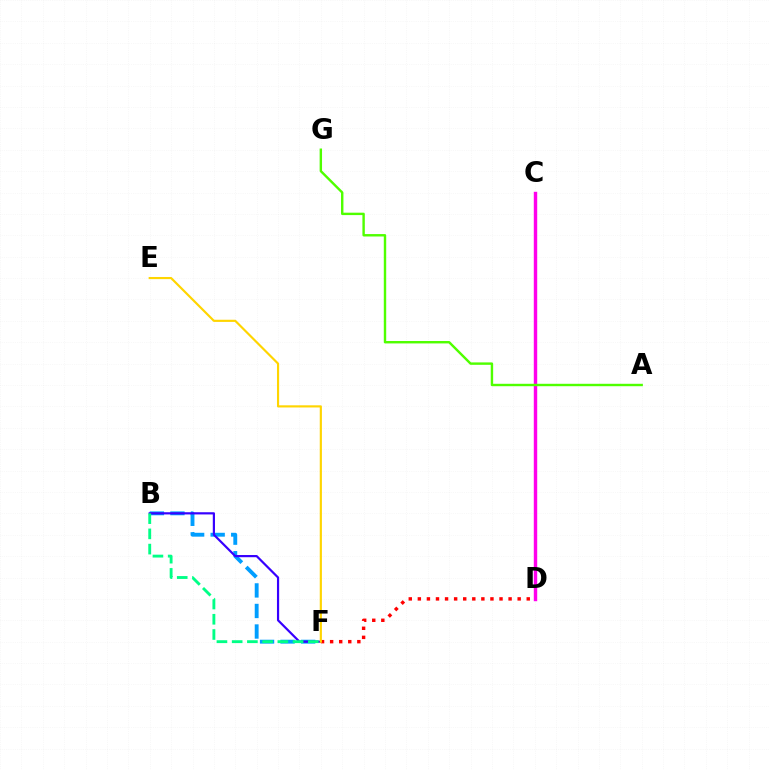{('C', 'D'): [{'color': '#ff00ed', 'line_style': 'solid', 'thickness': 2.46}], ('A', 'G'): [{'color': '#4fff00', 'line_style': 'solid', 'thickness': 1.74}], ('B', 'F'): [{'color': '#009eff', 'line_style': 'dashed', 'thickness': 2.79}, {'color': '#3700ff', 'line_style': 'solid', 'thickness': 1.58}, {'color': '#00ff86', 'line_style': 'dashed', 'thickness': 2.07}], ('D', 'F'): [{'color': '#ff0000', 'line_style': 'dotted', 'thickness': 2.47}], ('E', 'F'): [{'color': '#ffd500', 'line_style': 'solid', 'thickness': 1.56}]}